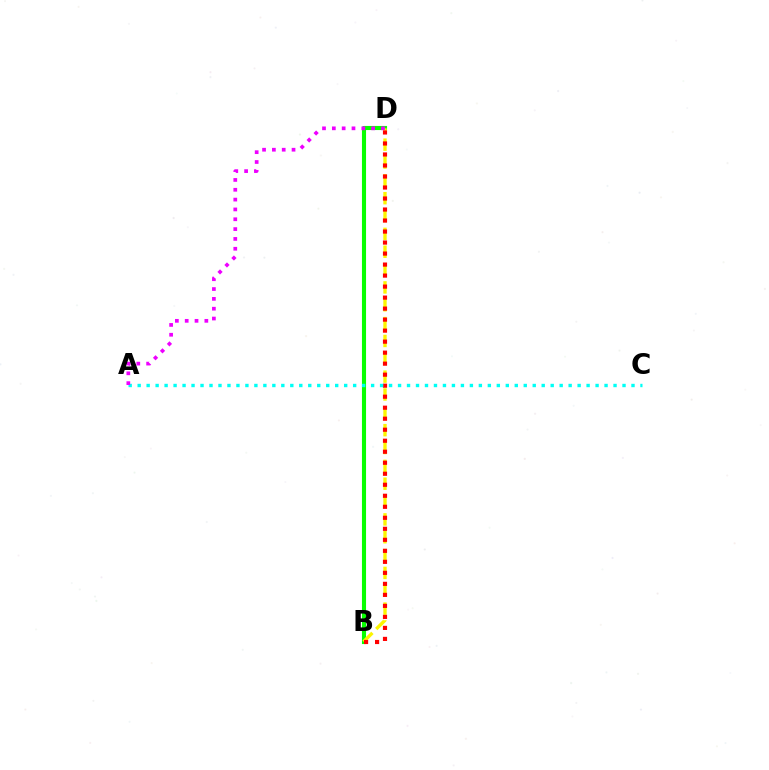{('B', 'D'): [{'color': '#0010ff', 'line_style': 'solid', 'thickness': 2.76}, {'color': '#08ff00', 'line_style': 'solid', 'thickness': 2.95}, {'color': '#fcf500', 'line_style': 'dashed', 'thickness': 2.42}, {'color': '#ff0000', 'line_style': 'dotted', 'thickness': 2.99}], ('A', 'C'): [{'color': '#00fff6', 'line_style': 'dotted', 'thickness': 2.44}], ('A', 'D'): [{'color': '#ee00ff', 'line_style': 'dotted', 'thickness': 2.67}]}